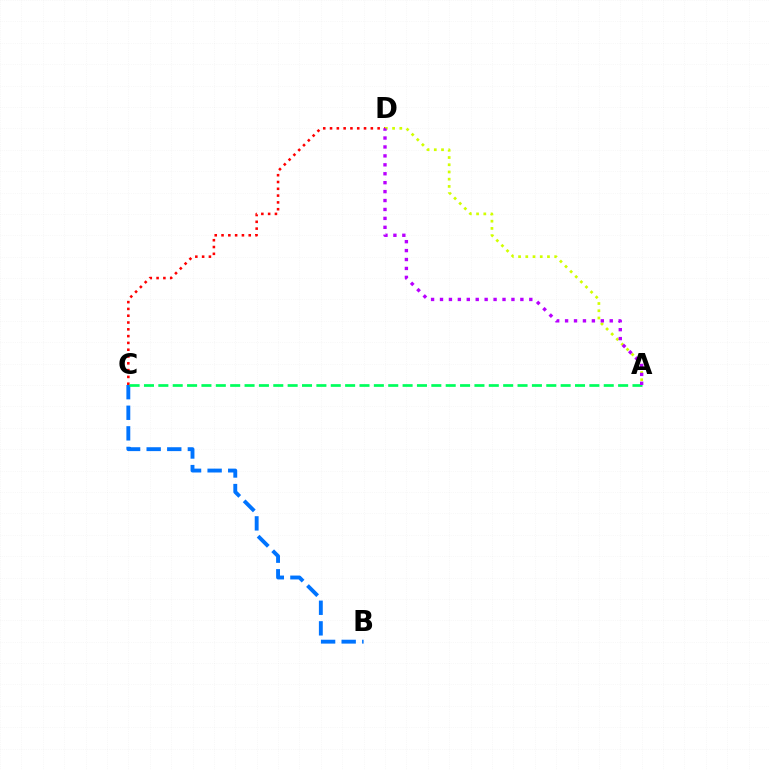{('A', 'D'): [{'color': '#d1ff00', 'line_style': 'dotted', 'thickness': 1.96}, {'color': '#b900ff', 'line_style': 'dotted', 'thickness': 2.43}], ('B', 'C'): [{'color': '#0074ff', 'line_style': 'dashed', 'thickness': 2.8}], ('C', 'D'): [{'color': '#ff0000', 'line_style': 'dotted', 'thickness': 1.85}], ('A', 'C'): [{'color': '#00ff5c', 'line_style': 'dashed', 'thickness': 1.95}]}